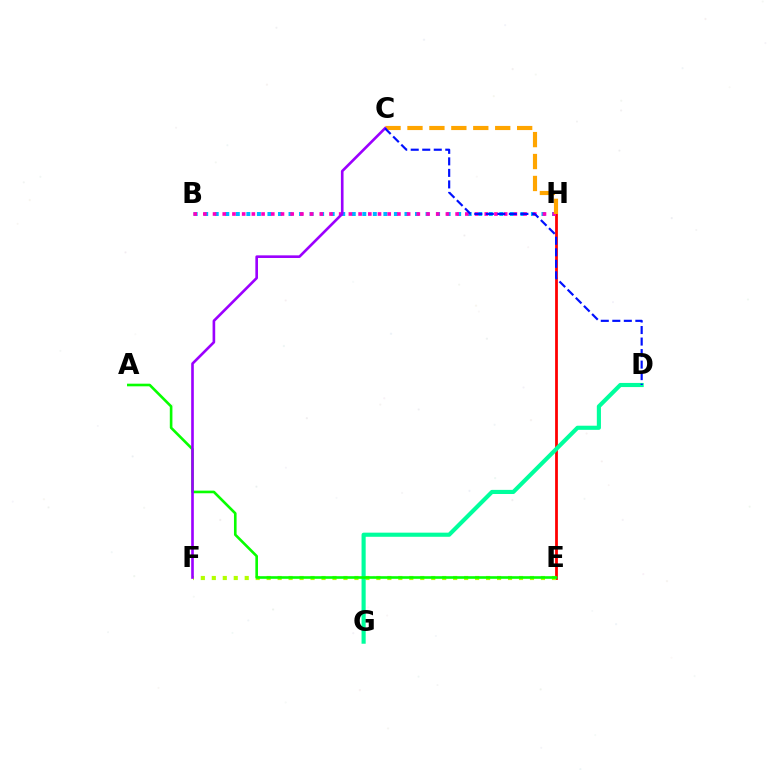{('B', 'H'): [{'color': '#00b5ff', 'line_style': 'dotted', 'thickness': 2.86}, {'color': '#ff00bd', 'line_style': 'dotted', 'thickness': 2.64}], ('E', 'H'): [{'color': '#ff0000', 'line_style': 'solid', 'thickness': 2.0}], ('C', 'H'): [{'color': '#ffa500', 'line_style': 'dashed', 'thickness': 2.98}], ('E', 'F'): [{'color': '#b3ff00', 'line_style': 'dotted', 'thickness': 2.98}], ('D', 'G'): [{'color': '#00ff9d', 'line_style': 'solid', 'thickness': 2.97}], ('A', 'E'): [{'color': '#08ff00', 'line_style': 'solid', 'thickness': 1.89}], ('C', 'F'): [{'color': '#9b00ff', 'line_style': 'solid', 'thickness': 1.9}], ('C', 'D'): [{'color': '#0010ff', 'line_style': 'dashed', 'thickness': 1.57}]}